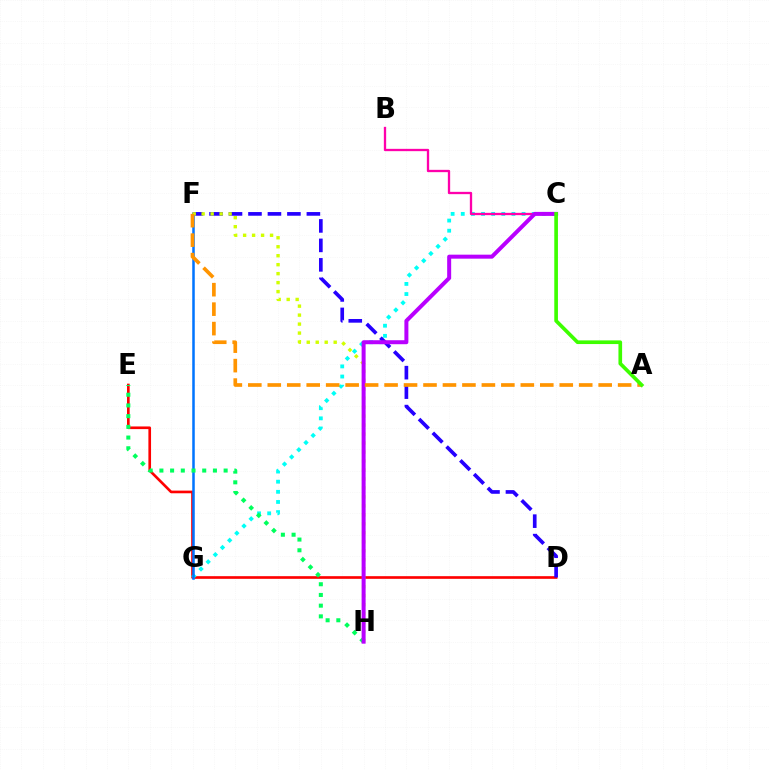{('D', 'E'): [{'color': '#ff0000', 'line_style': 'solid', 'thickness': 1.91}], ('C', 'G'): [{'color': '#00fff6', 'line_style': 'dotted', 'thickness': 2.75}], ('D', 'F'): [{'color': '#2500ff', 'line_style': 'dashed', 'thickness': 2.65}], ('F', 'G'): [{'color': '#0074ff', 'line_style': 'solid', 'thickness': 1.82}], ('E', 'H'): [{'color': '#00ff5c', 'line_style': 'dotted', 'thickness': 2.91}], ('B', 'C'): [{'color': '#ff00ac', 'line_style': 'solid', 'thickness': 1.66}], ('F', 'H'): [{'color': '#d1ff00', 'line_style': 'dotted', 'thickness': 2.44}], ('C', 'H'): [{'color': '#b900ff', 'line_style': 'solid', 'thickness': 2.88}], ('A', 'F'): [{'color': '#ff9400', 'line_style': 'dashed', 'thickness': 2.64}], ('A', 'C'): [{'color': '#3dff00', 'line_style': 'solid', 'thickness': 2.64}]}